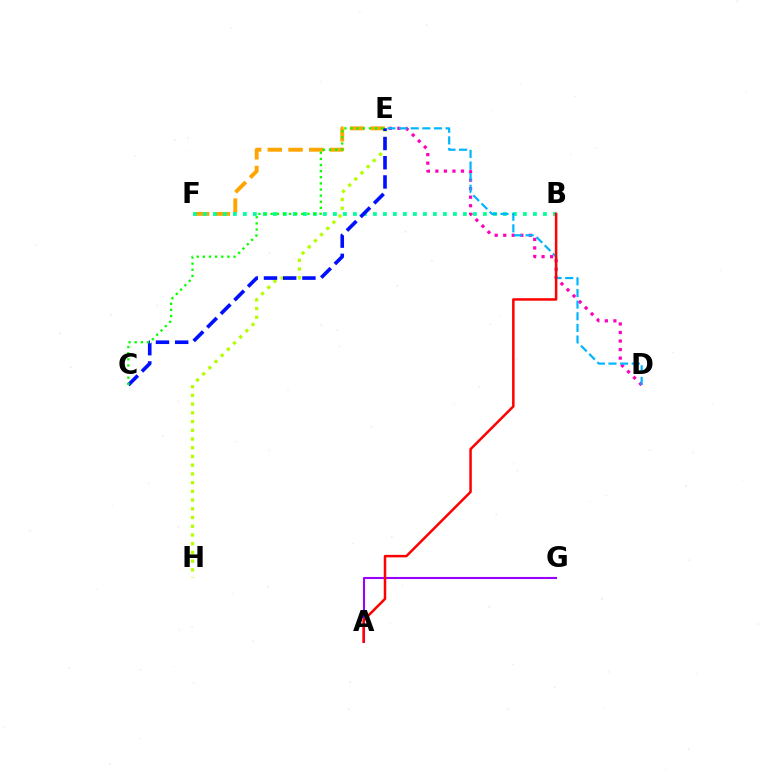{('E', 'H'): [{'color': '#b3ff00', 'line_style': 'dotted', 'thickness': 2.37}], ('A', 'G'): [{'color': '#9b00ff', 'line_style': 'solid', 'thickness': 1.5}], ('E', 'F'): [{'color': '#ffa500', 'line_style': 'dashed', 'thickness': 2.82}], ('B', 'F'): [{'color': '#00ff9d', 'line_style': 'dotted', 'thickness': 2.72}], ('D', 'E'): [{'color': '#ff00bd', 'line_style': 'dotted', 'thickness': 2.32}, {'color': '#00b5ff', 'line_style': 'dashed', 'thickness': 1.58}], ('C', 'E'): [{'color': '#0010ff', 'line_style': 'dashed', 'thickness': 2.61}, {'color': '#08ff00', 'line_style': 'dotted', 'thickness': 1.66}], ('A', 'B'): [{'color': '#ff0000', 'line_style': 'solid', 'thickness': 1.8}]}